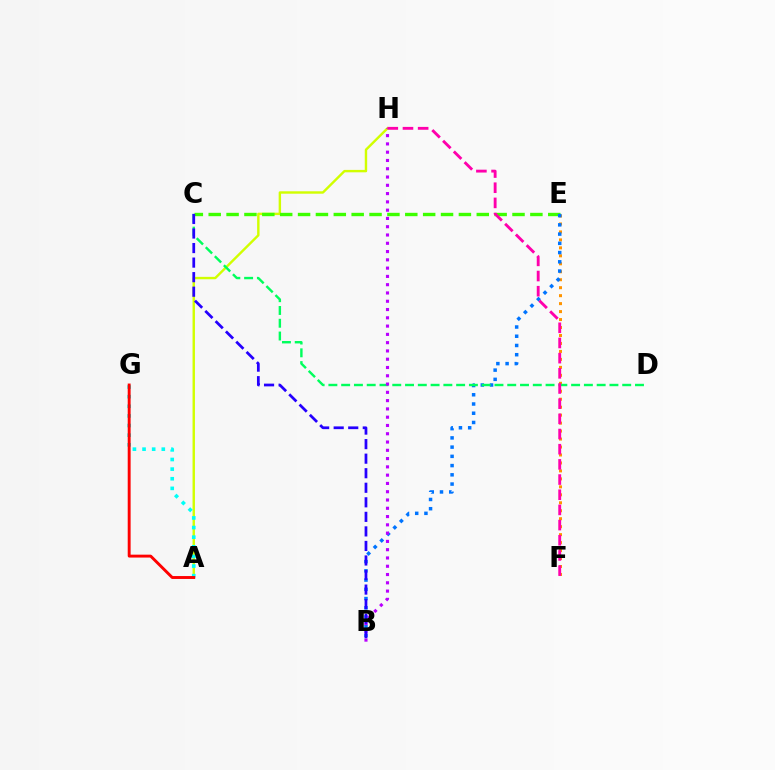{('A', 'H'): [{'color': '#d1ff00', 'line_style': 'solid', 'thickness': 1.74}], ('A', 'G'): [{'color': '#00fff6', 'line_style': 'dotted', 'thickness': 2.62}, {'color': '#ff0000', 'line_style': 'solid', 'thickness': 2.09}], ('C', 'E'): [{'color': '#3dff00', 'line_style': 'dashed', 'thickness': 2.43}], ('E', 'F'): [{'color': '#ff9400', 'line_style': 'dotted', 'thickness': 2.16}], ('B', 'E'): [{'color': '#0074ff', 'line_style': 'dotted', 'thickness': 2.51}], ('C', 'D'): [{'color': '#00ff5c', 'line_style': 'dashed', 'thickness': 1.74}], ('B', 'H'): [{'color': '#b900ff', 'line_style': 'dotted', 'thickness': 2.25}], ('F', 'H'): [{'color': '#ff00ac', 'line_style': 'dashed', 'thickness': 2.06}], ('B', 'C'): [{'color': '#2500ff', 'line_style': 'dashed', 'thickness': 1.98}]}